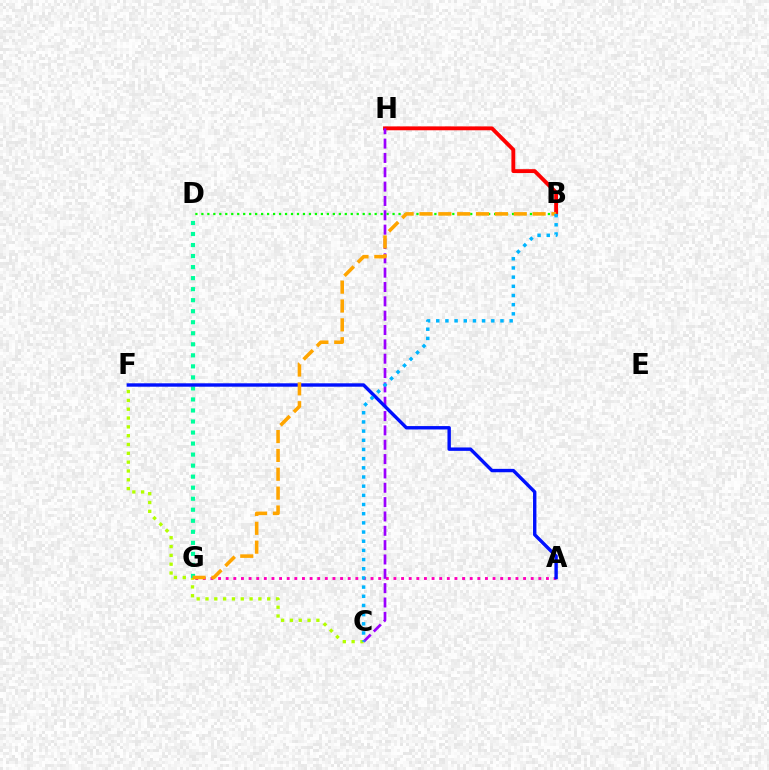{('C', 'F'): [{'color': '#b3ff00', 'line_style': 'dotted', 'thickness': 2.4}], ('A', 'G'): [{'color': '#ff00bd', 'line_style': 'dotted', 'thickness': 2.07}], ('B', 'D'): [{'color': '#08ff00', 'line_style': 'dotted', 'thickness': 1.62}], ('B', 'H'): [{'color': '#ff0000', 'line_style': 'solid', 'thickness': 2.78}], ('D', 'G'): [{'color': '#00ff9d', 'line_style': 'dotted', 'thickness': 3.0}], ('C', 'H'): [{'color': '#9b00ff', 'line_style': 'dashed', 'thickness': 1.95}], ('A', 'F'): [{'color': '#0010ff', 'line_style': 'solid', 'thickness': 2.45}], ('B', 'G'): [{'color': '#ffa500', 'line_style': 'dashed', 'thickness': 2.56}], ('B', 'C'): [{'color': '#00b5ff', 'line_style': 'dotted', 'thickness': 2.49}]}